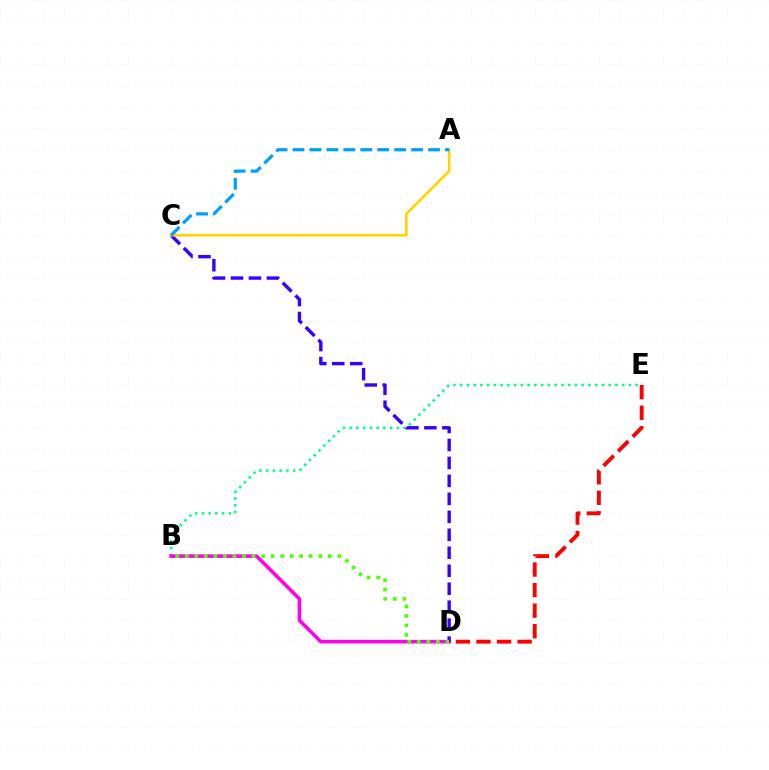{('B', 'E'): [{'color': '#00ff86', 'line_style': 'dotted', 'thickness': 1.83}], ('B', 'D'): [{'color': '#ff00ed', 'line_style': 'solid', 'thickness': 2.57}, {'color': '#4fff00', 'line_style': 'dotted', 'thickness': 2.59}], ('C', 'D'): [{'color': '#3700ff', 'line_style': 'dashed', 'thickness': 2.44}], ('A', 'C'): [{'color': '#ffd500', 'line_style': 'solid', 'thickness': 1.89}, {'color': '#009eff', 'line_style': 'dashed', 'thickness': 2.3}], ('D', 'E'): [{'color': '#ff0000', 'line_style': 'dashed', 'thickness': 2.79}]}